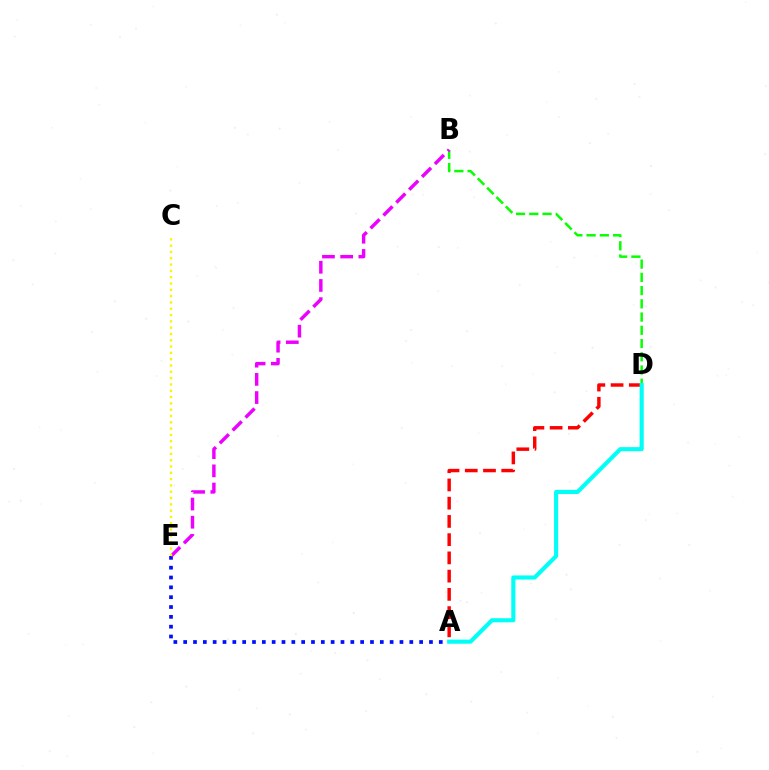{('B', 'D'): [{'color': '#08ff00', 'line_style': 'dashed', 'thickness': 1.8}], ('A', 'D'): [{'color': '#ff0000', 'line_style': 'dashed', 'thickness': 2.48}, {'color': '#00fff6', 'line_style': 'solid', 'thickness': 2.95}], ('A', 'E'): [{'color': '#0010ff', 'line_style': 'dotted', 'thickness': 2.67}], ('B', 'E'): [{'color': '#ee00ff', 'line_style': 'dashed', 'thickness': 2.47}], ('C', 'E'): [{'color': '#fcf500', 'line_style': 'dotted', 'thickness': 1.71}]}